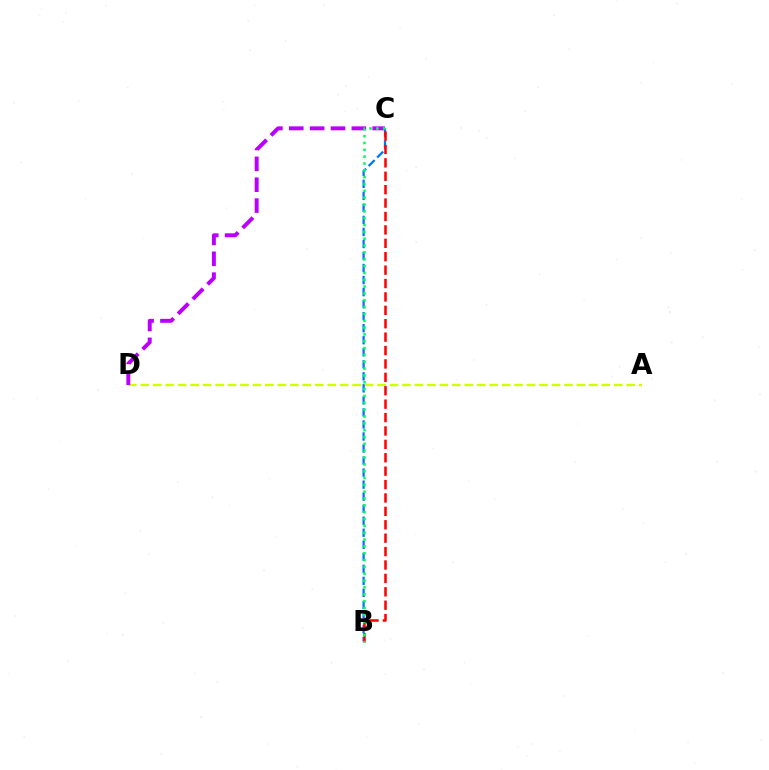{('A', 'D'): [{'color': '#d1ff00', 'line_style': 'dashed', 'thickness': 1.69}], ('B', 'C'): [{'color': '#0074ff', 'line_style': 'dashed', 'thickness': 1.63}, {'color': '#ff0000', 'line_style': 'dashed', 'thickness': 1.82}, {'color': '#00ff5c', 'line_style': 'dotted', 'thickness': 1.86}], ('C', 'D'): [{'color': '#b900ff', 'line_style': 'dashed', 'thickness': 2.83}]}